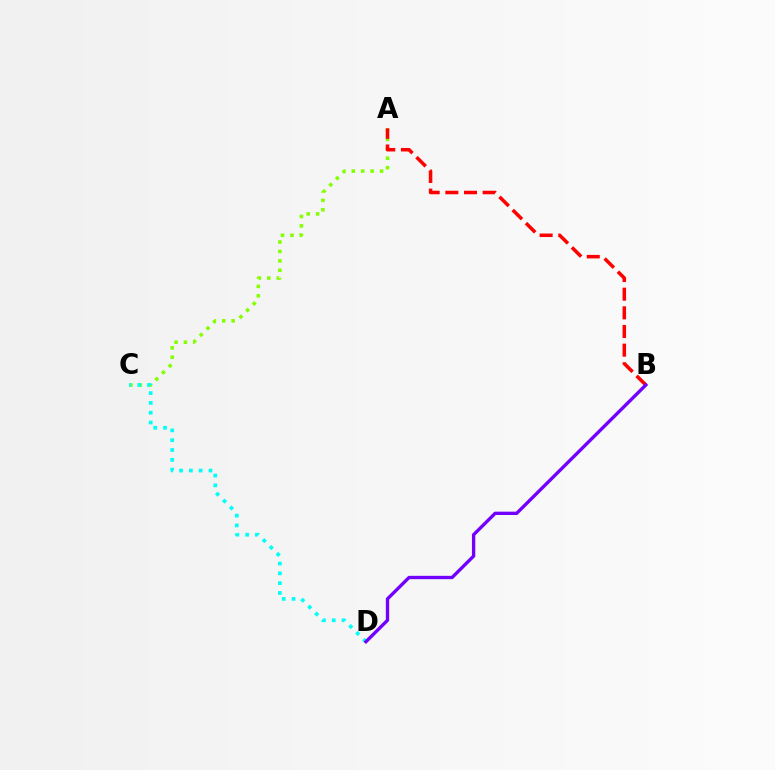{('A', 'C'): [{'color': '#84ff00', 'line_style': 'dotted', 'thickness': 2.56}], ('A', 'B'): [{'color': '#ff0000', 'line_style': 'dashed', 'thickness': 2.53}], ('C', 'D'): [{'color': '#00fff6', 'line_style': 'dotted', 'thickness': 2.66}], ('B', 'D'): [{'color': '#7200ff', 'line_style': 'solid', 'thickness': 2.41}]}